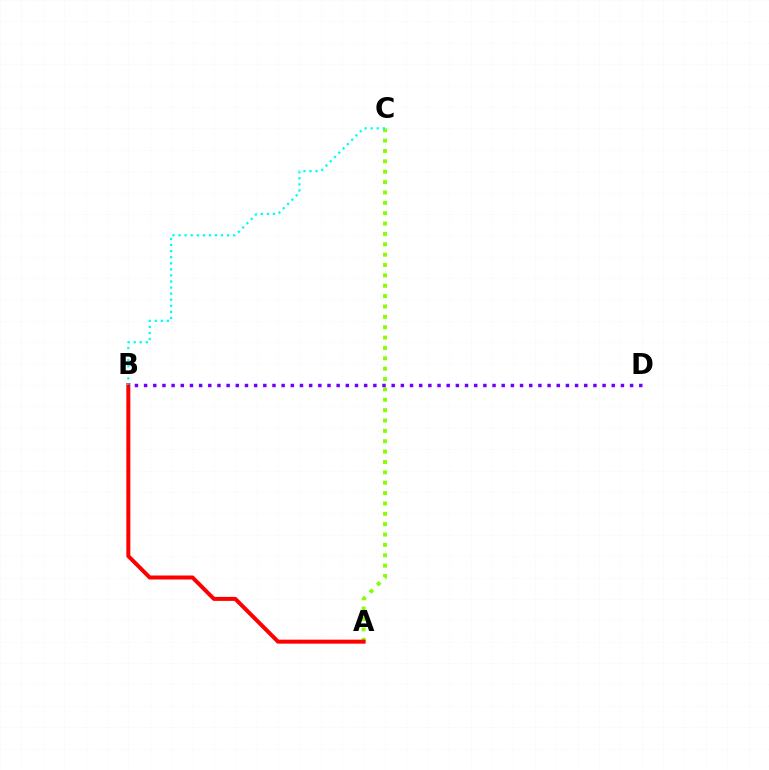{('A', 'C'): [{'color': '#84ff00', 'line_style': 'dotted', 'thickness': 2.82}], ('A', 'B'): [{'color': '#ff0000', 'line_style': 'solid', 'thickness': 2.88}], ('B', 'C'): [{'color': '#00fff6', 'line_style': 'dotted', 'thickness': 1.65}], ('B', 'D'): [{'color': '#7200ff', 'line_style': 'dotted', 'thickness': 2.49}]}